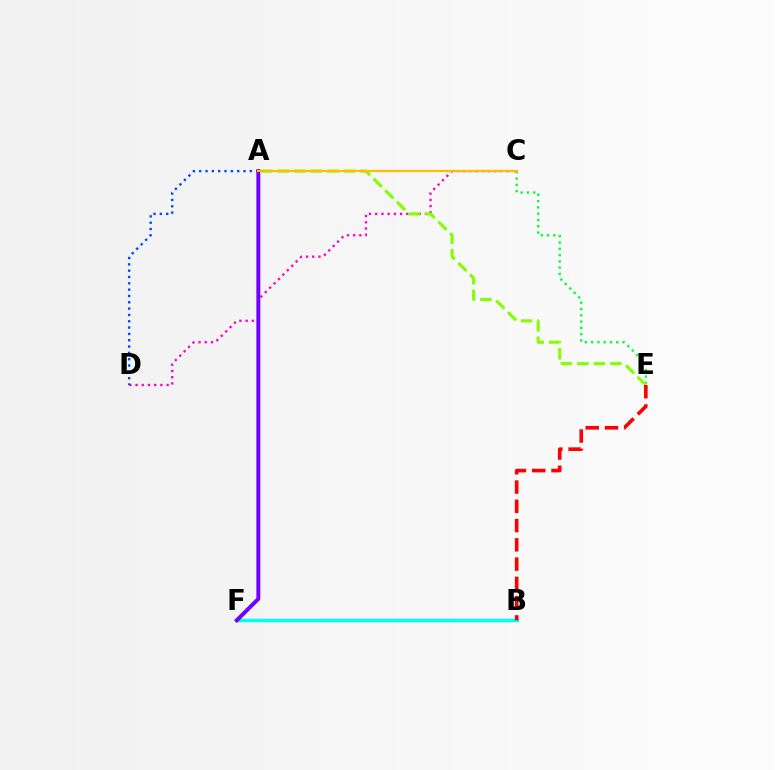{('B', 'F'): [{'color': '#00fff6', 'line_style': 'solid', 'thickness': 2.52}], ('C', 'D'): [{'color': '#ff00cf', 'line_style': 'dotted', 'thickness': 1.69}], ('C', 'E'): [{'color': '#00ff39', 'line_style': 'dotted', 'thickness': 1.71}], ('A', 'D'): [{'color': '#004bff', 'line_style': 'dotted', 'thickness': 1.72}], ('A', 'E'): [{'color': '#84ff00', 'line_style': 'dashed', 'thickness': 2.24}], ('B', 'E'): [{'color': '#ff0000', 'line_style': 'dashed', 'thickness': 2.62}], ('A', 'F'): [{'color': '#7200ff', 'line_style': 'solid', 'thickness': 2.84}], ('A', 'C'): [{'color': '#ffbd00', 'line_style': 'solid', 'thickness': 1.6}]}